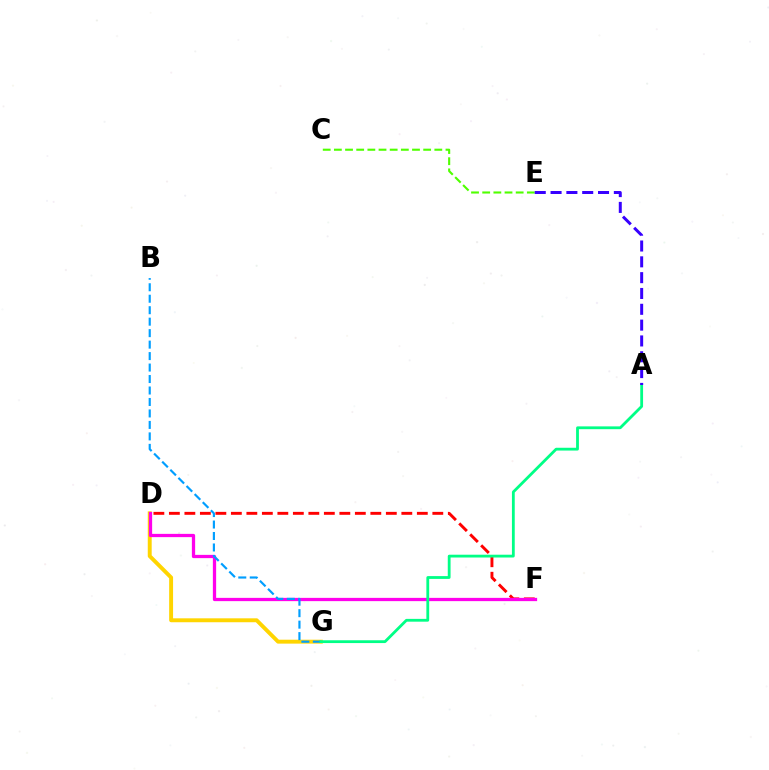{('D', 'F'): [{'color': '#ff0000', 'line_style': 'dashed', 'thickness': 2.11}, {'color': '#ff00ed', 'line_style': 'solid', 'thickness': 2.35}], ('D', 'G'): [{'color': '#ffd500', 'line_style': 'solid', 'thickness': 2.82}], ('B', 'G'): [{'color': '#009eff', 'line_style': 'dashed', 'thickness': 1.56}], ('A', 'G'): [{'color': '#00ff86', 'line_style': 'solid', 'thickness': 2.02}], ('C', 'E'): [{'color': '#4fff00', 'line_style': 'dashed', 'thickness': 1.52}], ('A', 'E'): [{'color': '#3700ff', 'line_style': 'dashed', 'thickness': 2.15}]}